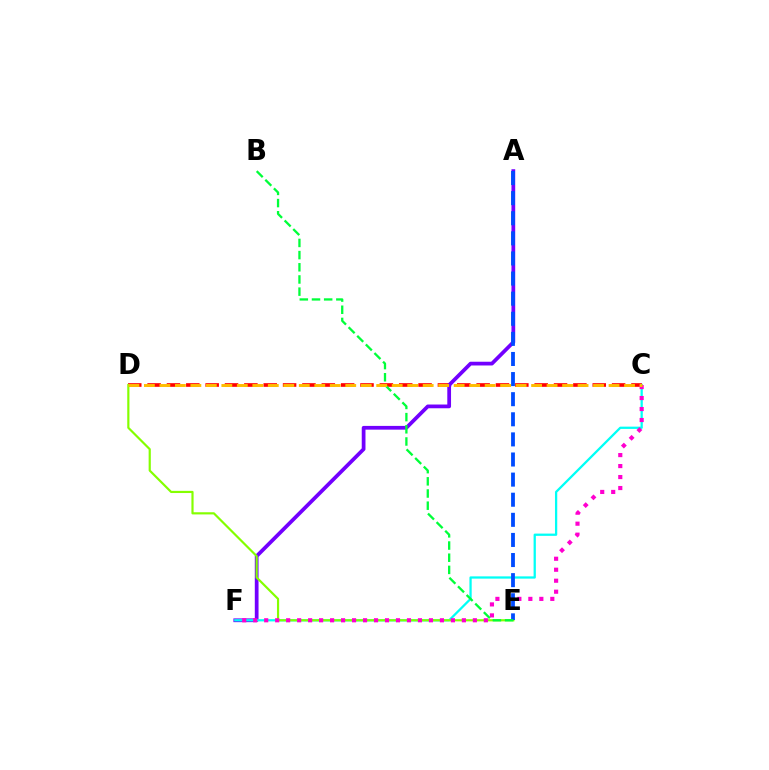{('C', 'D'): [{'color': '#ff0000', 'line_style': 'dashed', 'thickness': 2.63}, {'color': '#ffbd00', 'line_style': 'dashed', 'thickness': 2.1}], ('A', 'F'): [{'color': '#7200ff', 'line_style': 'solid', 'thickness': 2.69}], ('C', 'F'): [{'color': '#00fff6', 'line_style': 'solid', 'thickness': 1.63}, {'color': '#ff00cf', 'line_style': 'dotted', 'thickness': 2.98}], ('D', 'E'): [{'color': '#84ff00', 'line_style': 'solid', 'thickness': 1.57}], ('A', 'E'): [{'color': '#004bff', 'line_style': 'dashed', 'thickness': 2.73}], ('B', 'E'): [{'color': '#00ff39', 'line_style': 'dashed', 'thickness': 1.65}]}